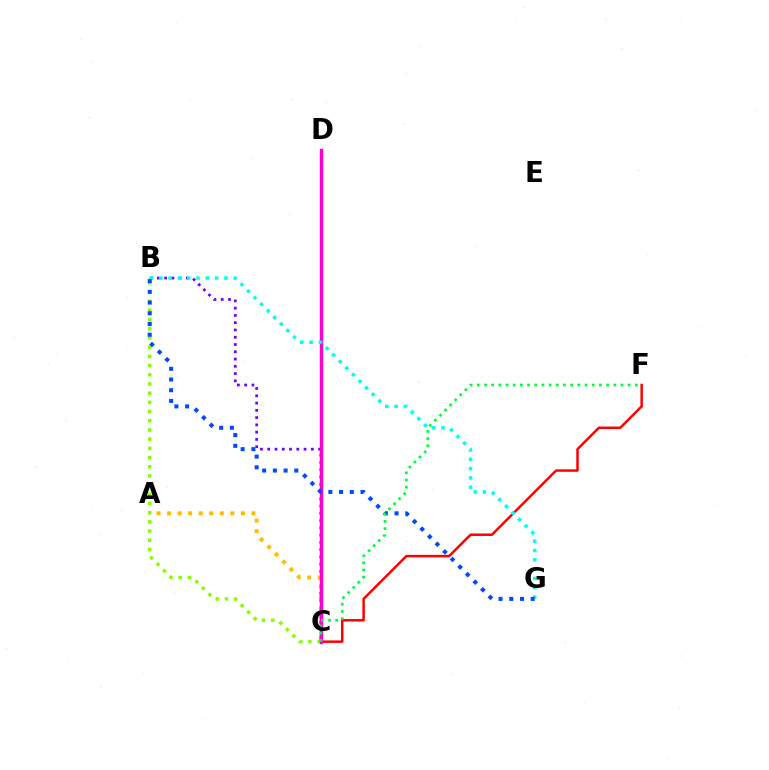{('C', 'F'): [{'color': '#ff0000', 'line_style': 'solid', 'thickness': 1.8}, {'color': '#00ff39', 'line_style': 'dotted', 'thickness': 1.95}], ('B', 'C'): [{'color': '#7200ff', 'line_style': 'dotted', 'thickness': 1.97}, {'color': '#84ff00', 'line_style': 'dotted', 'thickness': 2.5}], ('A', 'C'): [{'color': '#ffbd00', 'line_style': 'dotted', 'thickness': 2.86}], ('C', 'D'): [{'color': '#ff00cf', 'line_style': 'solid', 'thickness': 2.46}], ('B', 'G'): [{'color': '#00fff6', 'line_style': 'dotted', 'thickness': 2.53}, {'color': '#004bff', 'line_style': 'dotted', 'thickness': 2.91}]}